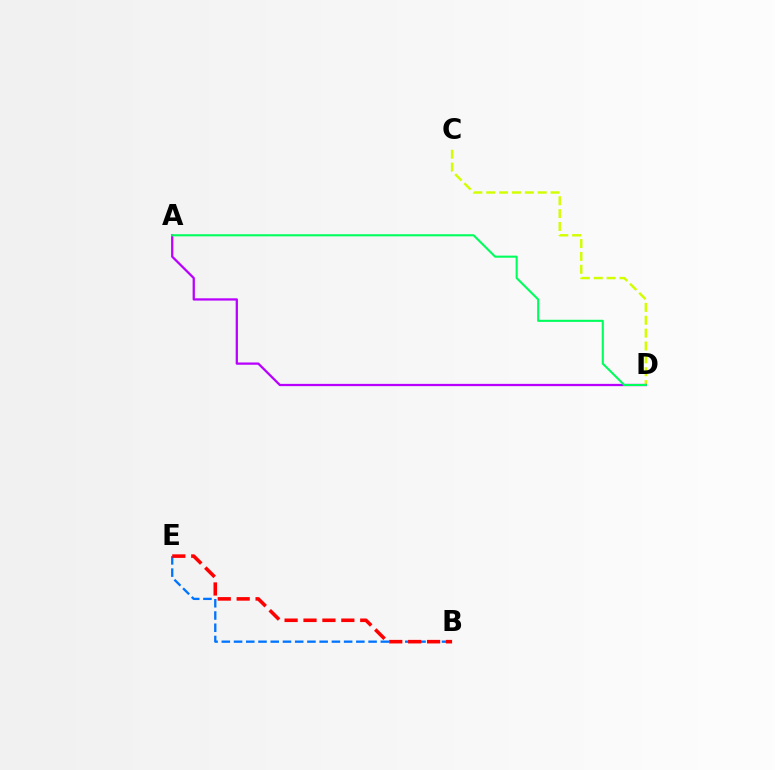{('C', 'D'): [{'color': '#d1ff00', 'line_style': 'dashed', 'thickness': 1.75}], ('B', 'E'): [{'color': '#0074ff', 'line_style': 'dashed', 'thickness': 1.66}, {'color': '#ff0000', 'line_style': 'dashed', 'thickness': 2.57}], ('A', 'D'): [{'color': '#b900ff', 'line_style': 'solid', 'thickness': 1.63}, {'color': '#00ff5c', 'line_style': 'solid', 'thickness': 1.51}]}